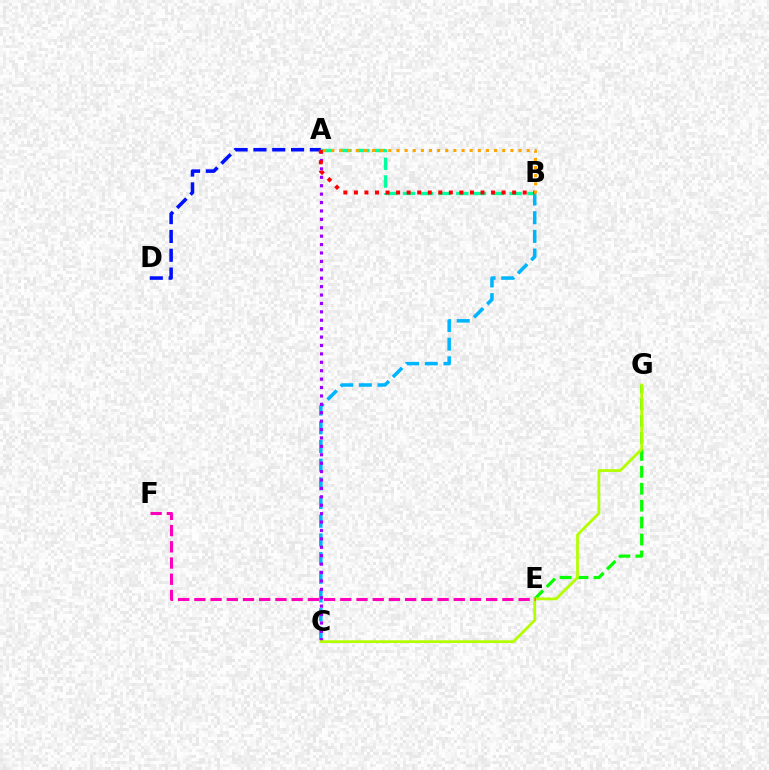{('B', 'C'): [{'color': '#00b5ff', 'line_style': 'dashed', 'thickness': 2.54}], ('E', 'G'): [{'color': '#08ff00', 'line_style': 'dashed', 'thickness': 2.3}], ('A', 'C'): [{'color': '#9b00ff', 'line_style': 'dotted', 'thickness': 2.28}], ('A', 'D'): [{'color': '#0010ff', 'line_style': 'dashed', 'thickness': 2.56}], ('C', 'G'): [{'color': '#b3ff00', 'line_style': 'solid', 'thickness': 2.0}], ('A', 'B'): [{'color': '#00ff9d', 'line_style': 'dashed', 'thickness': 2.41}, {'color': '#ff0000', 'line_style': 'dotted', 'thickness': 2.87}, {'color': '#ffa500', 'line_style': 'dotted', 'thickness': 2.21}], ('E', 'F'): [{'color': '#ff00bd', 'line_style': 'dashed', 'thickness': 2.2}]}